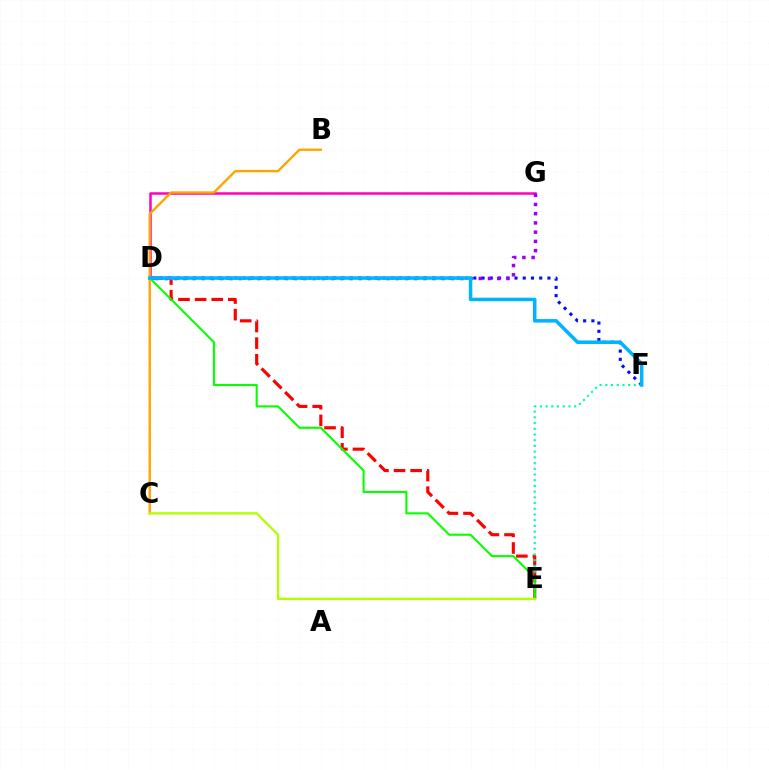{('D', 'E'): [{'color': '#ff0000', 'line_style': 'dashed', 'thickness': 2.26}, {'color': '#08ff00', 'line_style': 'solid', 'thickness': 1.52}], ('D', 'G'): [{'color': '#ff00bd', 'line_style': 'solid', 'thickness': 1.81}, {'color': '#9b00ff', 'line_style': 'dotted', 'thickness': 2.51}], ('D', 'F'): [{'color': '#0010ff', 'line_style': 'dotted', 'thickness': 2.24}, {'color': '#00b5ff', 'line_style': 'solid', 'thickness': 2.54}], ('E', 'F'): [{'color': '#00ff9d', 'line_style': 'dotted', 'thickness': 1.55}], ('B', 'C'): [{'color': '#ffa500', 'line_style': 'solid', 'thickness': 1.71}], ('C', 'E'): [{'color': '#b3ff00', 'line_style': 'solid', 'thickness': 1.68}]}